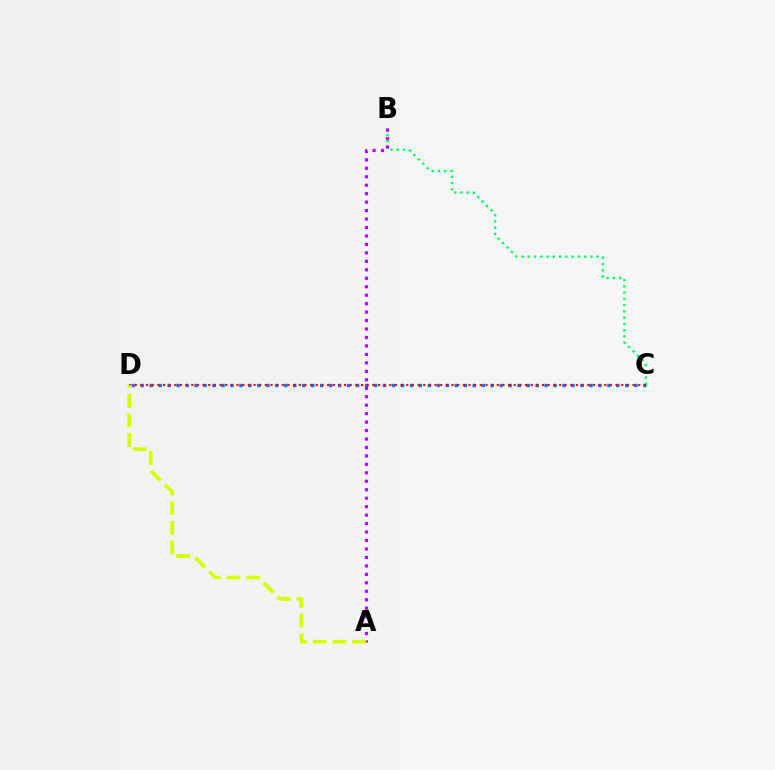{('C', 'D'): [{'color': '#0074ff', 'line_style': 'dotted', 'thickness': 2.44}, {'color': '#ff0000', 'line_style': 'dotted', 'thickness': 1.54}], ('B', 'C'): [{'color': '#00ff5c', 'line_style': 'dotted', 'thickness': 1.7}], ('A', 'B'): [{'color': '#b900ff', 'line_style': 'dotted', 'thickness': 2.3}], ('A', 'D'): [{'color': '#d1ff00', 'line_style': 'dashed', 'thickness': 2.67}]}